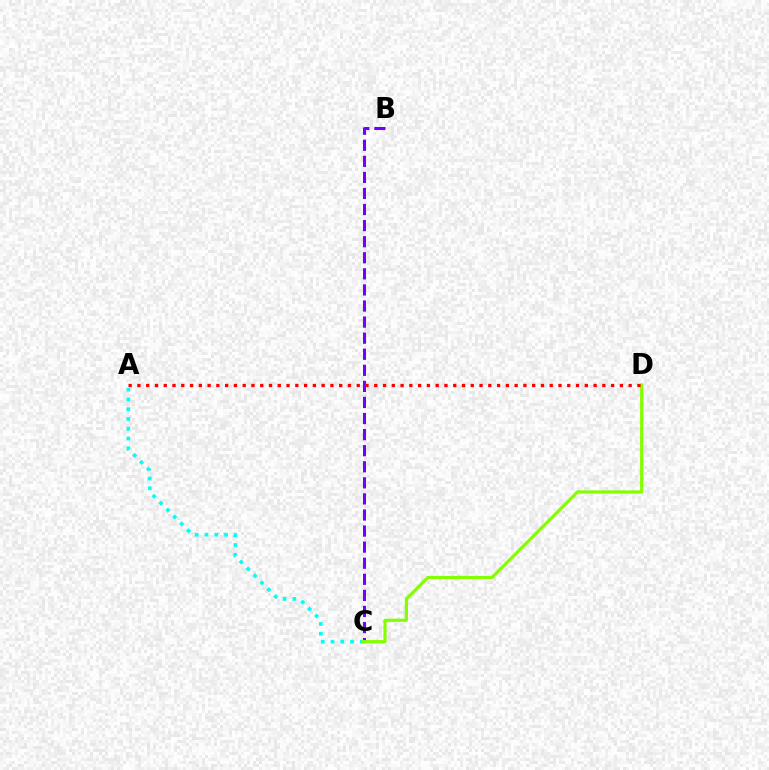{('B', 'C'): [{'color': '#7200ff', 'line_style': 'dashed', 'thickness': 2.18}], ('A', 'C'): [{'color': '#00fff6', 'line_style': 'dotted', 'thickness': 2.65}], ('C', 'D'): [{'color': '#84ff00', 'line_style': 'solid', 'thickness': 2.29}], ('A', 'D'): [{'color': '#ff0000', 'line_style': 'dotted', 'thickness': 2.38}]}